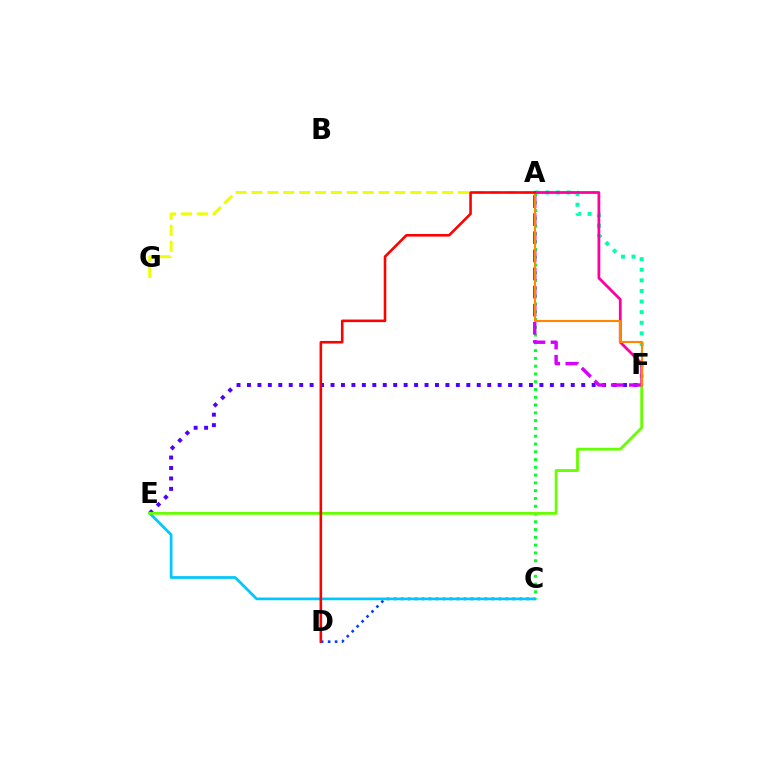{('A', 'F'): [{'color': '#00ffaf', 'line_style': 'dotted', 'thickness': 2.88}, {'color': '#d600ff', 'line_style': 'dashed', 'thickness': 2.46}, {'color': '#ff00a0', 'line_style': 'solid', 'thickness': 1.99}, {'color': '#ff8800', 'line_style': 'solid', 'thickness': 1.53}], ('A', 'G'): [{'color': '#eeff00', 'line_style': 'dashed', 'thickness': 2.16}], ('C', 'D'): [{'color': '#003fff', 'line_style': 'dotted', 'thickness': 1.9}], ('A', 'C'): [{'color': '#00ff27', 'line_style': 'dotted', 'thickness': 2.11}], ('E', 'F'): [{'color': '#4f00ff', 'line_style': 'dotted', 'thickness': 2.84}, {'color': '#66ff00', 'line_style': 'solid', 'thickness': 2.02}], ('C', 'E'): [{'color': '#00c7ff', 'line_style': 'solid', 'thickness': 1.96}], ('A', 'D'): [{'color': '#ff0000', 'line_style': 'solid', 'thickness': 1.87}]}